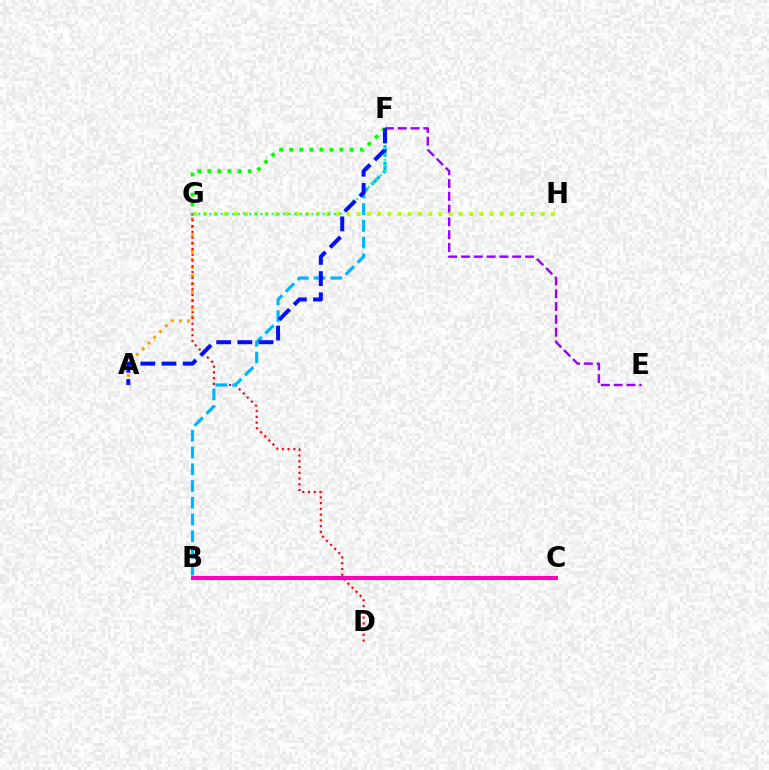{('E', 'F'): [{'color': '#9b00ff', 'line_style': 'dashed', 'thickness': 1.74}], ('A', 'G'): [{'color': '#ffa500', 'line_style': 'dotted', 'thickness': 2.22}], ('D', 'G'): [{'color': '#ff0000', 'line_style': 'dotted', 'thickness': 1.56}], ('G', 'H'): [{'color': '#b3ff00', 'line_style': 'dotted', 'thickness': 2.78}], ('B', 'F'): [{'color': '#00b5ff', 'line_style': 'dashed', 'thickness': 2.28}], ('B', 'C'): [{'color': '#ff00bd', 'line_style': 'solid', 'thickness': 2.89}], ('F', 'G'): [{'color': '#00ff9d', 'line_style': 'dotted', 'thickness': 1.54}, {'color': '#08ff00', 'line_style': 'dotted', 'thickness': 2.74}], ('A', 'F'): [{'color': '#0010ff', 'line_style': 'dashed', 'thickness': 2.88}]}